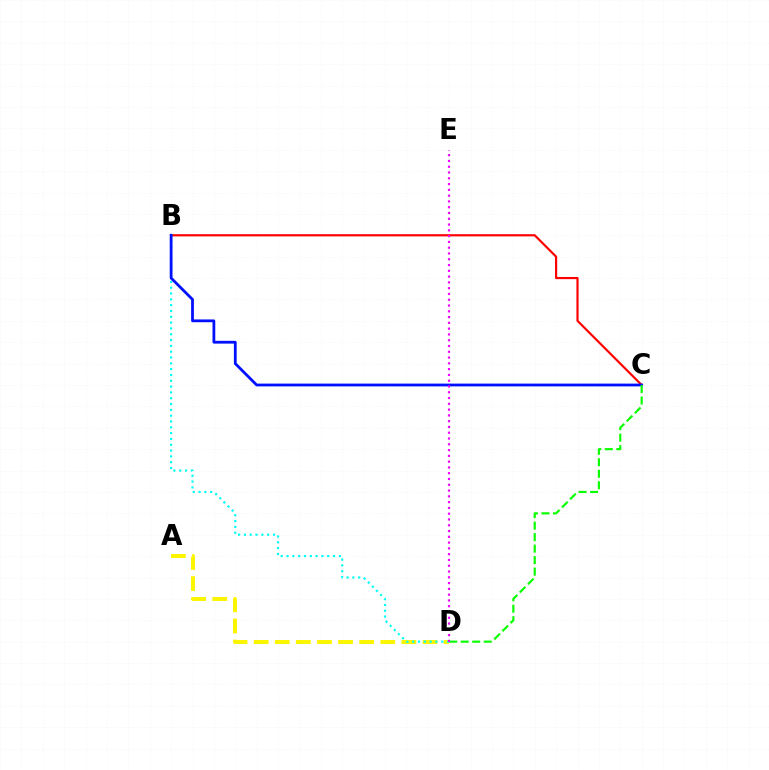{('A', 'D'): [{'color': '#fcf500', 'line_style': 'dashed', 'thickness': 2.87}], ('B', 'C'): [{'color': '#ff0000', 'line_style': 'solid', 'thickness': 1.57}, {'color': '#0010ff', 'line_style': 'solid', 'thickness': 2.0}], ('B', 'D'): [{'color': '#00fff6', 'line_style': 'dotted', 'thickness': 1.58}], ('C', 'D'): [{'color': '#08ff00', 'line_style': 'dashed', 'thickness': 1.56}], ('D', 'E'): [{'color': '#ee00ff', 'line_style': 'dotted', 'thickness': 1.57}]}